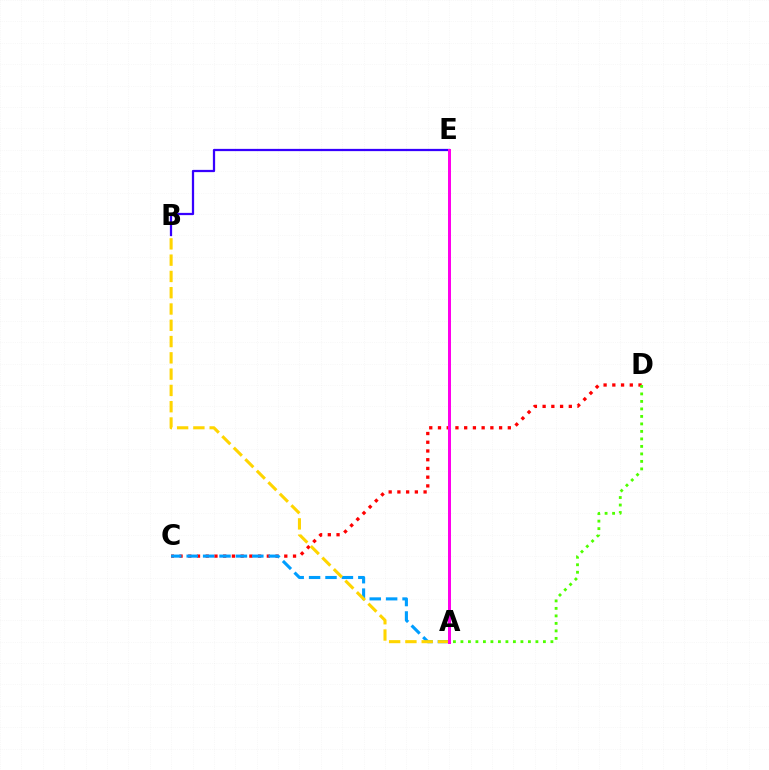{('C', 'D'): [{'color': '#ff0000', 'line_style': 'dotted', 'thickness': 2.37}], ('A', 'E'): [{'color': '#00ff86', 'line_style': 'dashed', 'thickness': 2.01}, {'color': '#ff00ed', 'line_style': 'solid', 'thickness': 2.15}], ('A', 'D'): [{'color': '#4fff00', 'line_style': 'dotted', 'thickness': 2.04}], ('A', 'C'): [{'color': '#009eff', 'line_style': 'dashed', 'thickness': 2.23}], ('A', 'B'): [{'color': '#ffd500', 'line_style': 'dashed', 'thickness': 2.21}], ('B', 'E'): [{'color': '#3700ff', 'line_style': 'solid', 'thickness': 1.62}]}